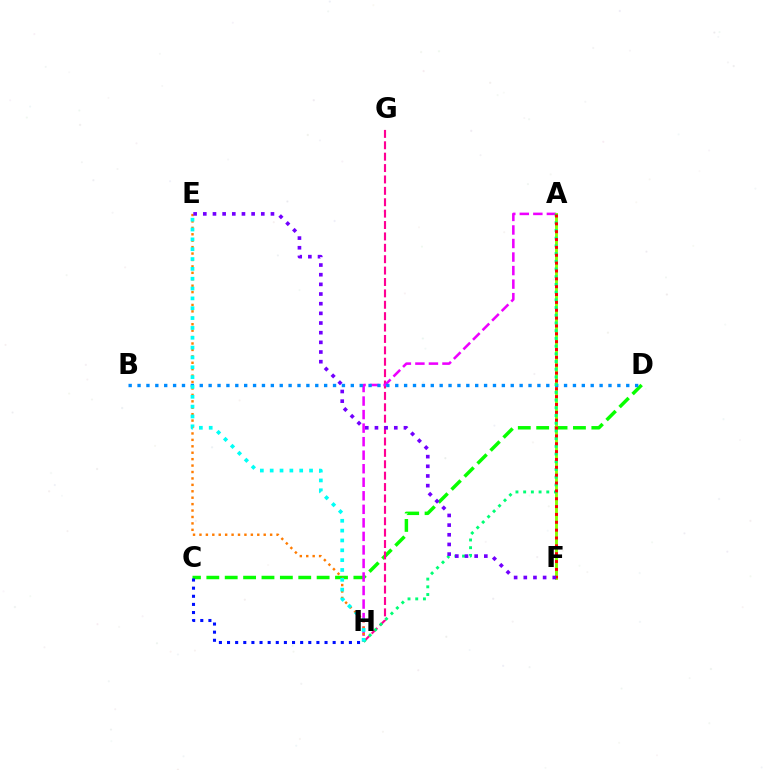{('C', 'D'): [{'color': '#08ff00', 'line_style': 'dashed', 'thickness': 2.5}], ('G', 'H'): [{'color': '#ff0094', 'line_style': 'dashed', 'thickness': 1.55}], ('A', 'F'): [{'color': '#fcf500', 'line_style': 'dotted', 'thickness': 2.14}, {'color': '#84ff00', 'line_style': 'solid', 'thickness': 2.09}, {'color': '#ff0000', 'line_style': 'dotted', 'thickness': 2.13}], ('A', 'H'): [{'color': '#ee00ff', 'line_style': 'dashed', 'thickness': 1.84}, {'color': '#00ff74', 'line_style': 'dotted', 'thickness': 2.09}], ('B', 'D'): [{'color': '#008cff', 'line_style': 'dotted', 'thickness': 2.41}], ('E', 'H'): [{'color': '#ff7c00', 'line_style': 'dotted', 'thickness': 1.75}, {'color': '#00fff6', 'line_style': 'dotted', 'thickness': 2.67}], ('E', 'F'): [{'color': '#7200ff', 'line_style': 'dotted', 'thickness': 2.63}], ('C', 'H'): [{'color': '#0010ff', 'line_style': 'dotted', 'thickness': 2.21}]}